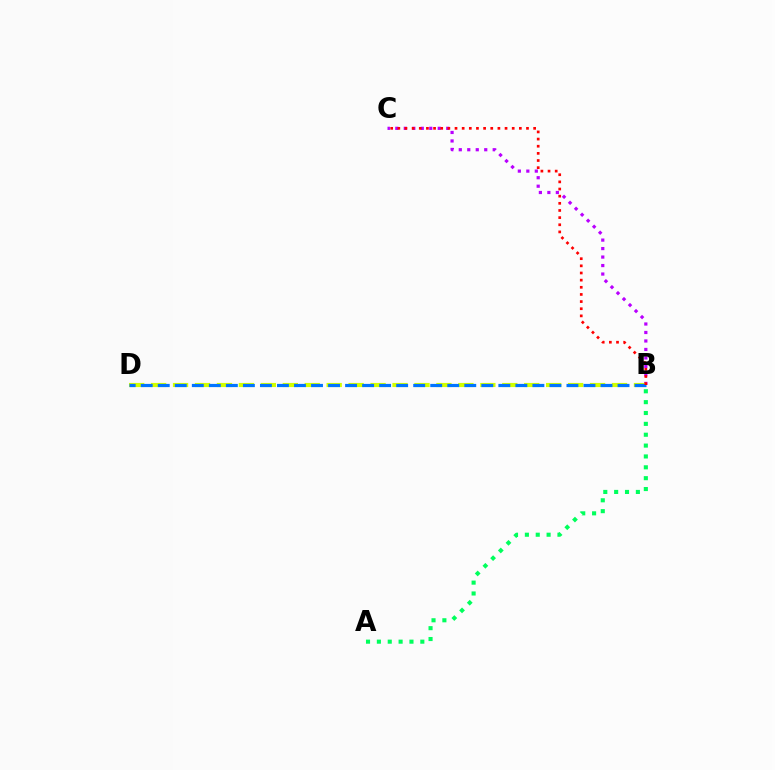{('B', 'C'): [{'color': '#b900ff', 'line_style': 'dotted', 'thickness': 2.31}, {'color': '#ff0000', 'line_style': 'dotted', 'thickness': 1.94}], ('B', 'D'): [{'color': '#d1ff00', 'line_style': 'dashed', 'thickness': 2.98}, {'color': '#0074ff', 'line_style': 'dashed', 'thickness': 2.31}], ('A', 'B'): [{'color': '#00ff5c', 'line_style': 'dotted', 'thickness': 2.95}]}